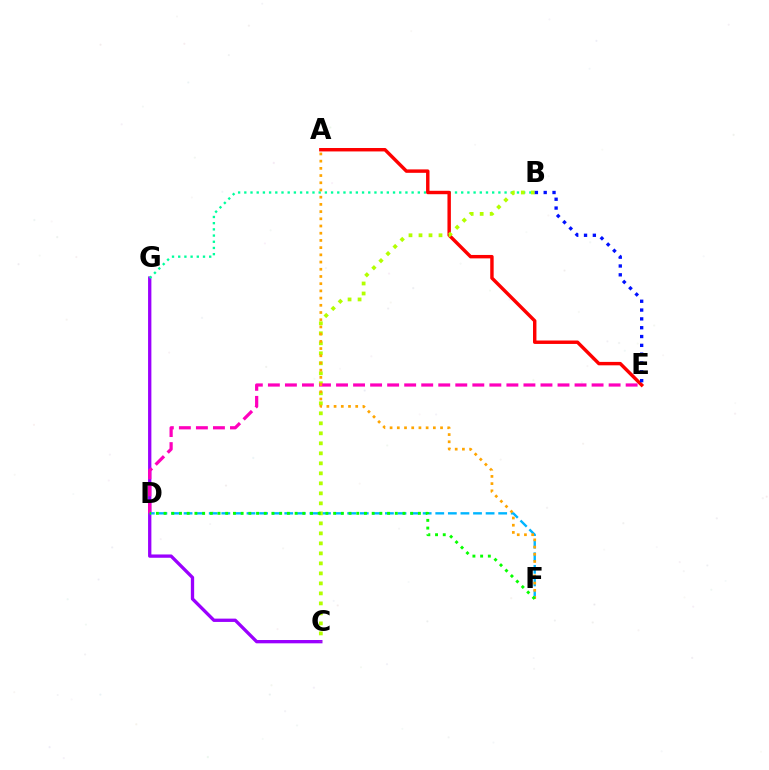{('C', 'G'): [{'color': '#9b00ff', 'line_style': 'solid', 'thickness': 2.38}], ('B', 'G'): [{'color': '#00ff9d', 'line_style': 'dotted', 'thickness': 1.68}], ('D', 'F'): [{'color': '#00b5ff', 'line_style': 'dashed', 'thickness': 1.71}, {'color': '#08ff00', 'line_style': 'dotted', 'thickness': 2.09}], ('A', 'E'): [{'color': '#ff0000', 'line_style': 'solid', 'thickness': 2.47}], ('B', 'C'): [{'color': '#b3ff00', 'line_style': 'dotted', 'thickness': 2.72}], ('D', 'E'): [{'color': '#ff00bd', 'line_style': 'dashed', 'thickness': 2.31}], ('A', 'F'): [{'color': '#ffa500', 'line_style': 'dotted', 'thickness': 1.96}], ('B', 'E'): [{'color': '#0010ff', 'line_style': 'dotted', 'thickness': 2.4}]}